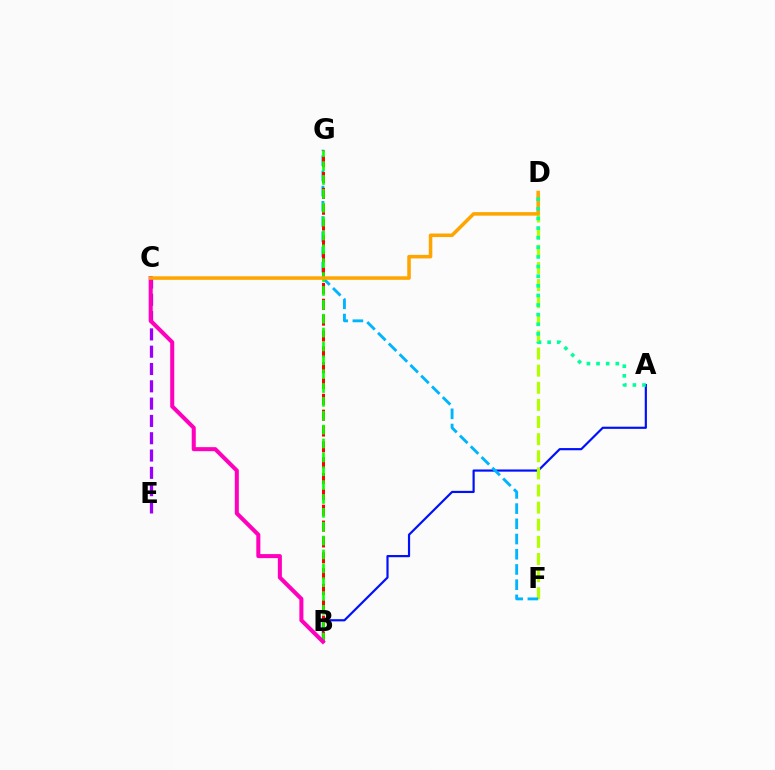{('A', 'B'): [{'color': '#0010ff', 'line_style': 'solid', 'thickness': 1.57}], ('C', 'E'): [{'color': '#9b00ff', 'line_style': 'dashed', 'thickness': 2.35}], ('D', 'F'): [{'color': '#b3ff00', 'line_style': 'dashed', 'thickness': 2.33}], ('F', 'G'): [{'color': '#00b5ff', 'line_style': 'dashed', 'thickness': 2.07}], ('B', 'G'): [{'color': '#ff0000', 'line_style': 'dashed', 'thickness': 2.15}, {'color': '#08ff00', 'line_style': 'dashed', 'thickness': 1.88}], ('B', 'C'): [{'color': '#ff00bd', 'line_style': 'solid', 'thickness': 2.91}], ('C', 'D'): [{'color': '#ffa500', 'line_style': 'solid', 'thickness': 2.55}], ('A', 'D'): [{'color': '#00ff9d', 'line_style': 'dotted', 'thickness': 2.61}]}